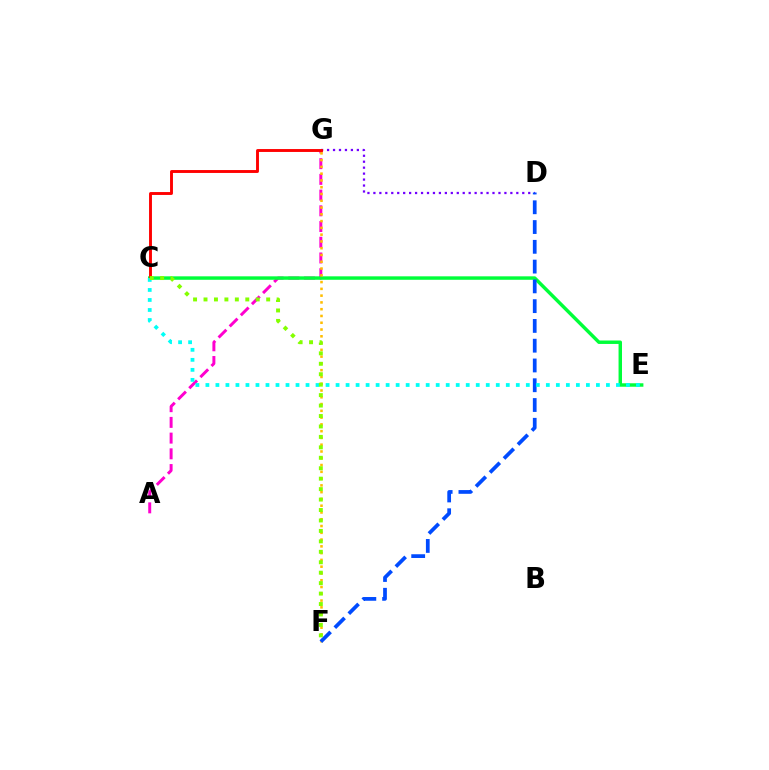{('A', 'G'): [{'color': '#ff00cf', 'line_style': 'dashed', 'thickness': 2.14}], ('C', 'E'): [{'color': '#00ff39', 'line_style': 'solid', 'thickness': 2.49}, {'color': '#00fff6', 'line_style': 'dotted', 'thickness': 2.72}], ('D', 'G'): [{'color': '#7200ff', 'line_style': 'dotted', 'thickness': 1.62}], ('F', 'G'): [{'color': '#ffbd00', 'line_style': 'dotted', 'thickness': 1.84}], ('D', 'F'): [{'color': '#004bff', 'line_style': 'dashed', 'thickness': 2.69}], ('C', 'G'): [{'color': '#ff0000', 'line_style': 'solid', 'thickness': 2.09}], ('C', 'F'): [{'color': '#84ff00', 'line_style': 'dotted', 'thickness': 2.84}]}